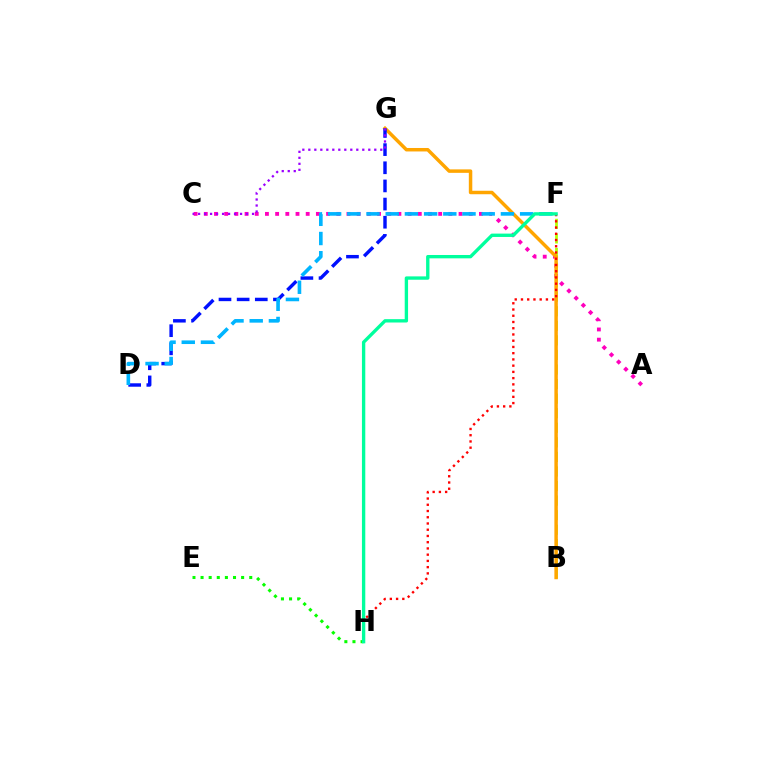{('A', 'C'): [{'color': '#ff00bd', 'line_style': 'dotted', 'thickness': 2.77}], ('B', 'F'): [{'color': '#b3ff00', 'line_style': 'dashed', 'thickness': 1.98}], ('B', 'G'): [{'color': '#ffa500', 'line_style': 'solid', 'thickness': 2.5}], ('F', 'H'): [{'color': '#ff0000', 'line_style': 'dotted', 'thickness': 1.69}, {'color': '#00ff9d', 'line_style': 'solid', 'thickness': 2.41}], ('D', 'G'): [{'color': '#0010ff', 'line_style': 'dashed', 'thickness': 2.47}], ('E', 'H'): [{'color': '#08ff00', 'line_style': 'dotted', 'thickness': 2.2}], ('D', 'F'): [{'color': '#00b5ff', 'line_style': 'dashed', 'thickness': 2.61}], ('C', 'G'): [{'color': '#9b00ff', 'line_style': 'dotted', 'thickness': 1.63}]}